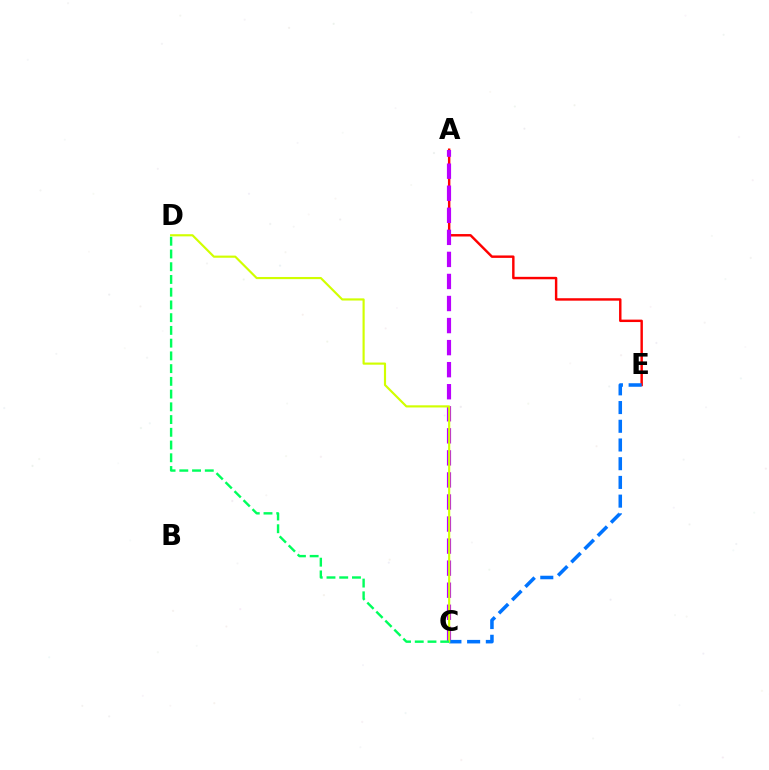{('A', 'E'): [{'color': '#ff0000', 'line_style': 'solid', 'thickness': 1.75}], ('A', 'C'): [{'color': '#b900ff', 'line_style': 'dashed', 'thickness': 3.0}], ('C', 'E'): [{'color': '#0074ff', 'line_style': 'dashed', 'thickness': 2.54}], ('C', 'D'): [{'color': '#d1ff00', 'line_style': 'solid', 'thickness': 1.55}, {'color': '#00ff5c', 'line_style': 'dashed', 'thickness': 1.73}]}